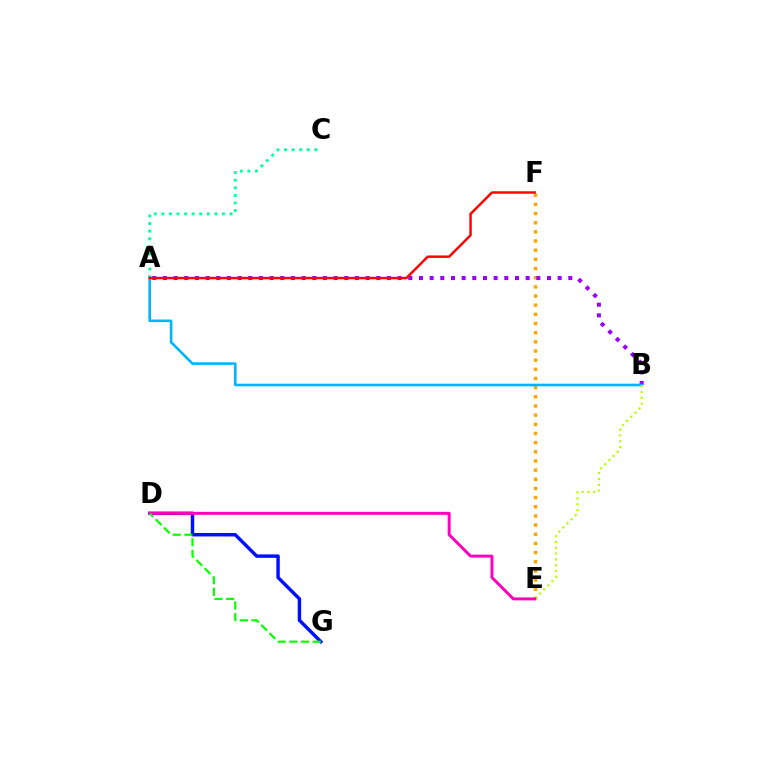{('E', 'F'): [{'color': '#ffa500', 'line_style': 'dotted', 'thickness': 2.49}], ('A', 'C'): [{'color': '#00ff9d', 'line_style': 'dotted', 'thickness': 2.06}], ('D', 'G'): [{'color': '#0010ff', 'line_style': 'solid', 'thickness': 2.48}, {'color': '#08ff00', 'line_style': 'dashed', 'thickness': 1.59}], ('A', 'B'): [{'color': '#9b00ff', 'line_style': 'dotted', 'thickness': 2.9}, {'color': '#00b5ff', 'line_style': 'solid', 'thickness': 1.88}], ('B', 'E'): [{'color': '#b3ff00', 'line_style': 'dotted', 'thickness': 1.58}], ('D', 'E'): [{'color': '#ff00bd', 'line_style': 'solid', 'thickness': 2.13}], ('A', 'F'): [{'color': '#ff0000', 'line_style': 'solid', 'thickness': 1.76}]}